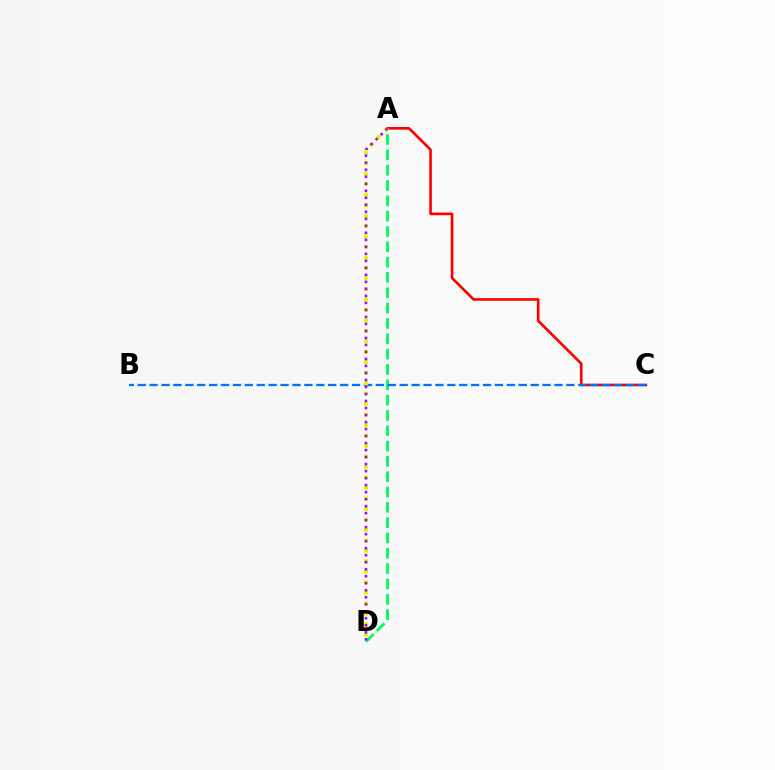{('A', 'C'): [{'color': '#ff0000', 'line_style': 'solid', 'thickness': 1.9}], ('A', 'D'): [{'color': '#00ff5c', 'line_style': 'dashed', 'thickness': 2.08}, {'color': '#d1ff00', 'line_style': 'dotted', 'thickness': 2.85}, {'color': '#b900ff', 'line_style': 'dotted', 'thickness': 1.9}], ('B', 'C'): [{'color': '#0074ff', 'line_style': 'dashed', 'thickness': 1.62}]}